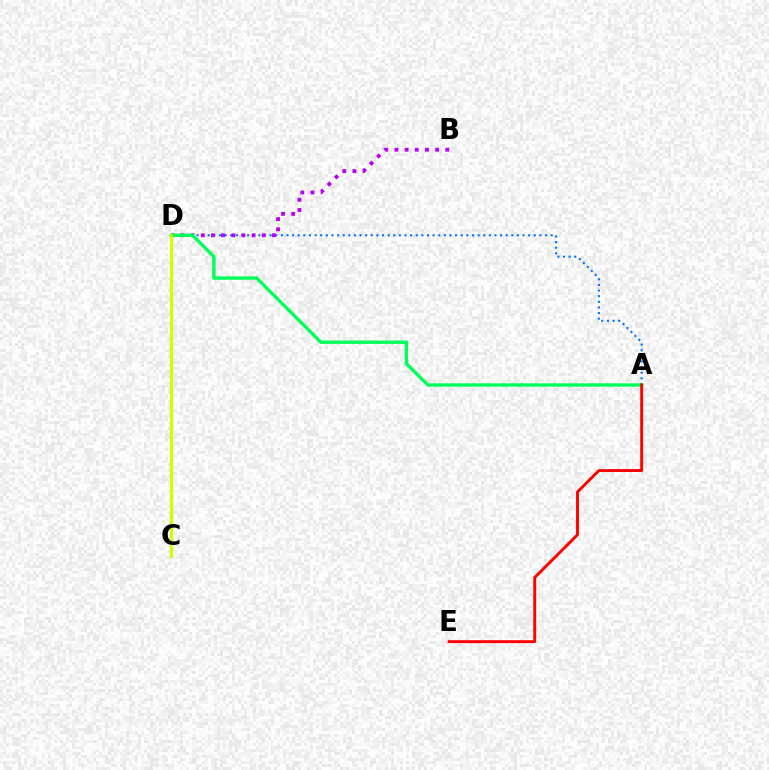{('A', 'D'): [{'color': '#0074ff', 'line_style': 'dotted', 'thickness': 1.53}, {'color': '#00ff5c', 'line_style': 'solid', 'thickness': 2.45}], ('B', 'D'): [{'color': '#b900ff', 'line_style': 'dotted', 'thickness': 2.76}], ('A', 'E'): [{'color': '#ff0000', 'line_style': 'solid', 'thickness': 2.08}], ('C', 'D'): [{'color': '#d1ff00', 'line_style': 'solid', 'thickness': 2.27}]}